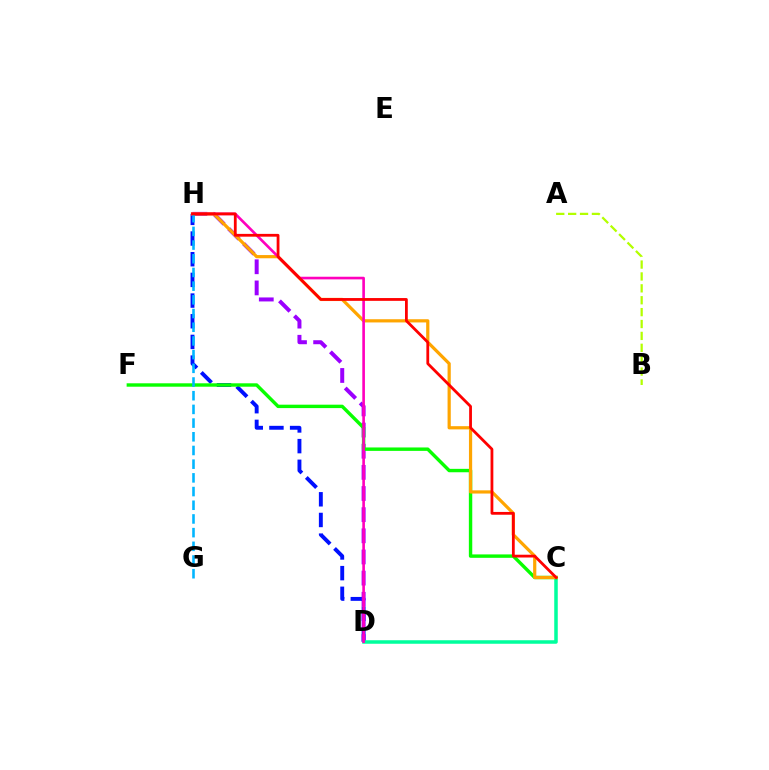{('A', 'B'): [{'color': '#b3ff00', 'line_style': 'dashed', 'thickness': 1.62}], ('D', 'H'): [{'color': '#0010ff', 'line_style': 'dashed', 'thickness': 2.81}, {'color': '#9b00ff', 'line_style': 'dashed', 'thickness': 2.87}, {'color': '#ff00bd', 'line_style': 'solid', 'thickness': 1.9}], ('C', 'D'): [{'color': '#00ff9d', 'line_style': 'solid', 'thickness': 2.53}], ('C', 'F'): [{'color': '#08ff00', 'line_style': 'solid', 'thickness': 2.45}], ('C', 'H'): [{'color': '#ffa500', 'line_style': 'solid', 'thickness': 2.31}, {'color': '#ff0000', 'line_style': 'solid', 'thickness': 2.01}], ('G', 'H'): [{'color': '#00b5ff', 'line_style': 'dashed', 'thickness': 1.86}]}